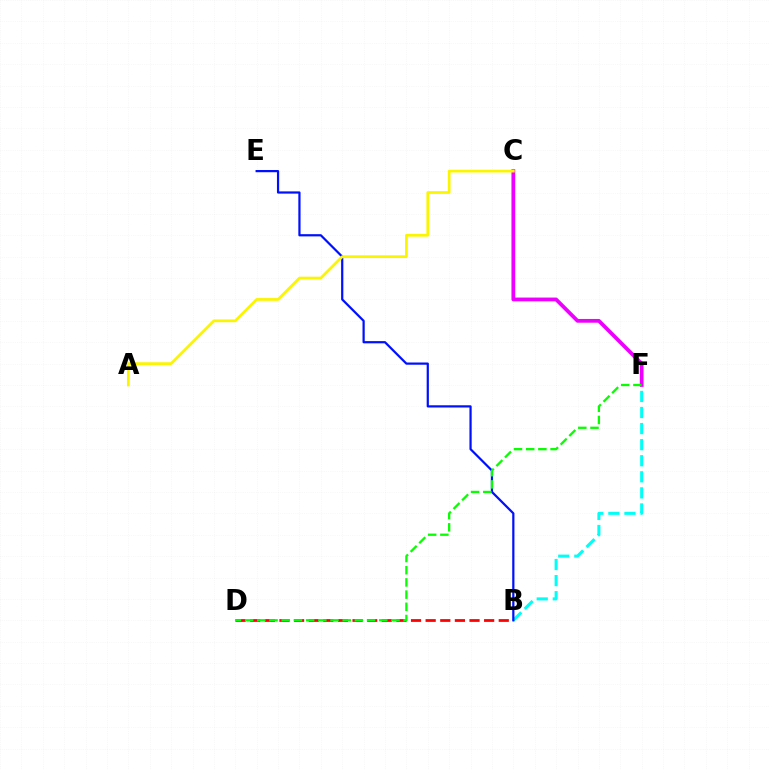{('B', 'F'): [{'color': '#00fff6', 'line_style': 'dashed', 'thickness': 2.18}], ('C', 'F'): [{'color': '#ee00ff', 'line_style': 'solid', 'thickness': 2.71}], ('B', 'D'): [{'color': '#ff0000', 'line_style': 'dashed', 'thickness': 1.99}], ('B', 'E'): [{'color': '#0010ff', 'line_style': 'solid', 'thickness': 1.6}], ('A', 'C'): [{'color': '#fcf500', 'line_style': 'solid', 'thickness': 1.97}], ('D', 'F'): [{'color': '#08ff00', 'line_style': 'dashed', 'thickness': 1.66}]}